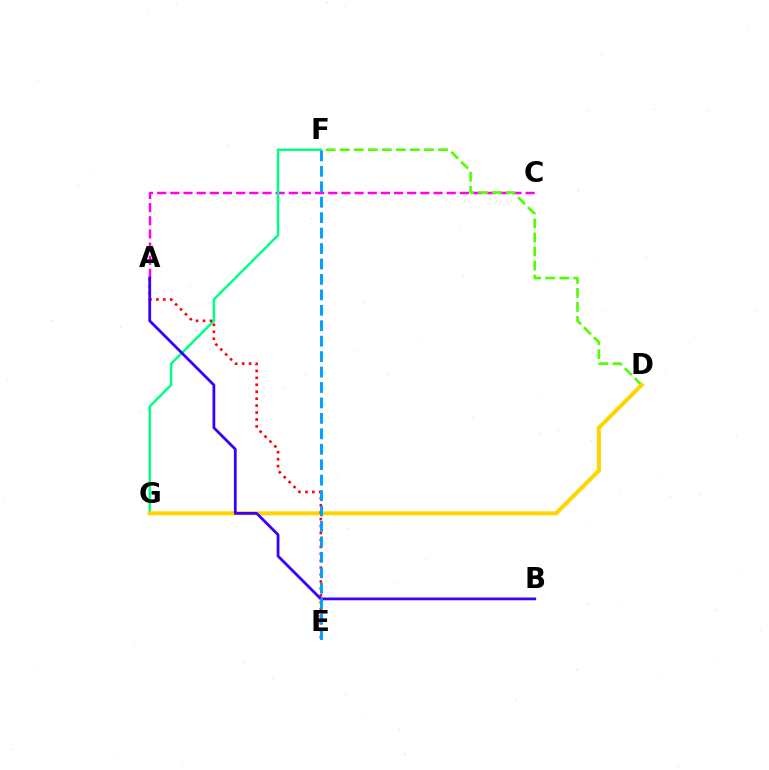{('A', 'C'): [{'color': '#ff00ed', 'line_style': 'dashed', 'thickness': 1.79}], ('F', 'G'): [{'color': '#00ff86', 'line_style': 'solid', 'thickness': 1.79}], ('D', 'F'): [{'color': '#4fff00', 'line_style': 'dashed', 'thickness': 1.91}], ('D', 'G'): [{'color': '#ffd500', 'line_style': 'solid', 'thickness': 2.91}], ('A', 'E'): [{'color': '#ff0000', 'line_style': 'dotted', 'thickness': 1.88}], ('A', 'B'): [{'color': '#3700ff', 'line_style': 'solid', 'thickness': 2.0}], ('E', 'F'): [{'color': '#009eff', 'line_style': 'dashed', 'thickness': 2.1}]}